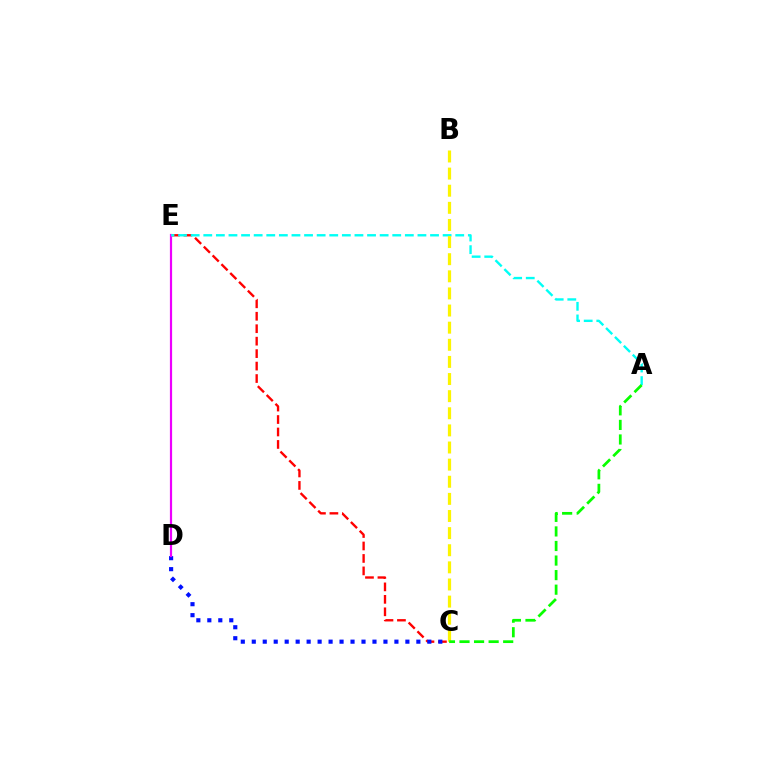{('C', 'E'): [{'color': '#ff0000', 'line_style': 'dashed', 'thickness': 1.69}], ('C', 'D'): [{'color': '#0010ff', 'line_style': 'dotted', 'thickness': 2.98}], ('D', 'E'): [{'color': '#ee00ff', 'line_style': 'solid', 'thickness': 1.59}], ('A', 'E'): [{'color': '#00fff6', 'line_style': 'dashed', 'thickness': 1.71}], ('B', 'C'): [{'color': '#fcf500', 'line_style': 'dashed', 'thickness': 2.33}], ('A', 'C'): [{'color': '#08ff00', 'line_style': 'dashed', 'thickness': 1.98}]}